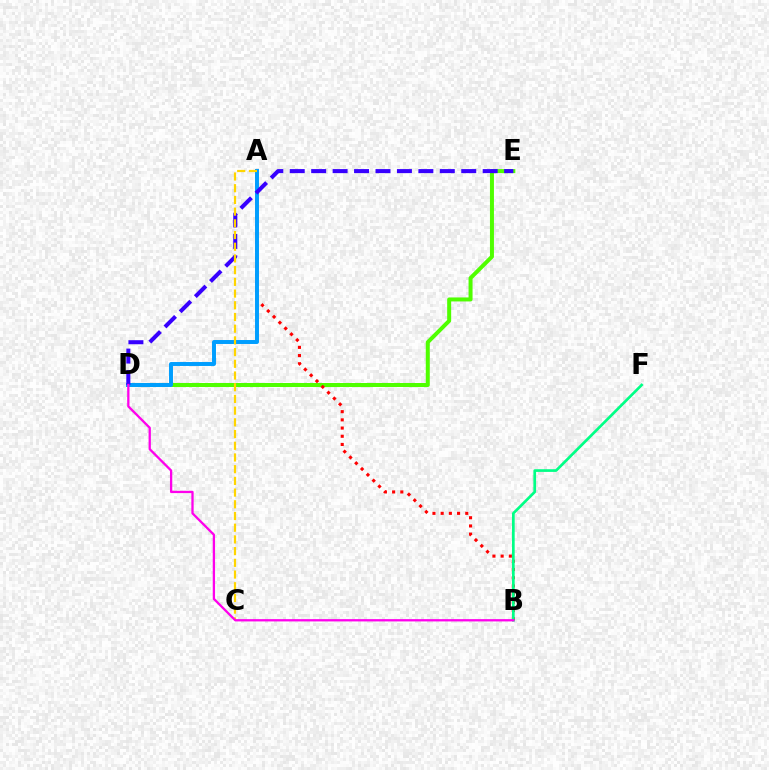{('D', 'E'): [{'color': '#4fff00', 'line_style': 'solid', 'thickness': 2.87}, {'color': '#3700ff', 'line_style': 'dashed', 'thickness': 2.91}], ('A', 'B'): [{'color': '#ff0000', 'line_style': 'dotted', 'thickness': 2.23}], ('A', 'D'): [{'color': '#009eff', 'line_style': 'solid', 'thickness': 2.85}], ('B', 'F'): [{'color': '#00ff86', 'line_style': 'solid', 'thickness': 1.94}], ('A', 'C'): [{'color': '#ffd500', 'line_style': 'dashed', 'thickness': 1.59}], ('B', 'D'): [{'color': '#ff00ed', 'line_style': 'solid', 'thickness': 1.65}]}